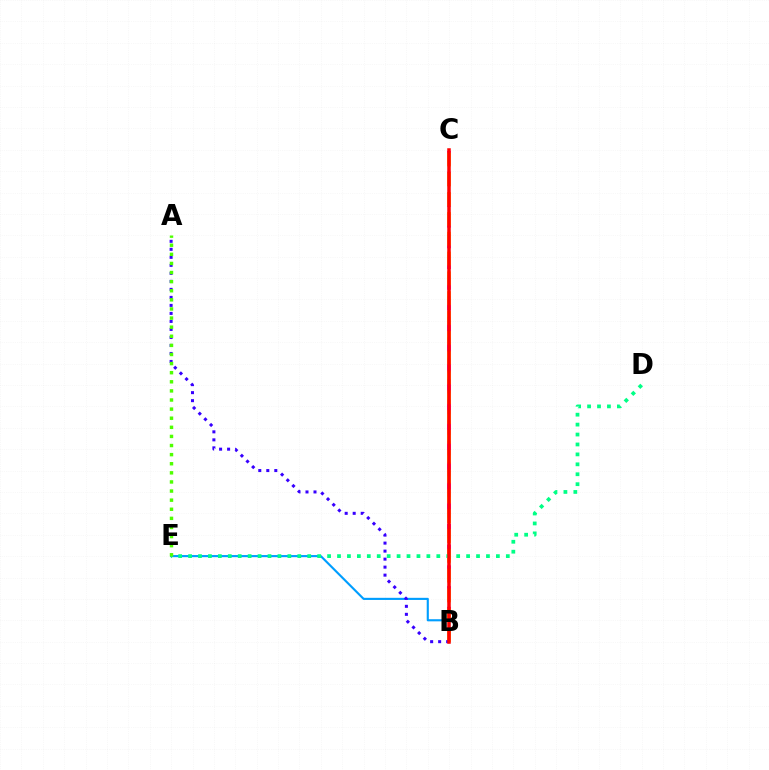{('B', 'C'): [{'color': '#ff00ed', 'line_style': 'dashed', 'thickness': 2.81}, {'color': '#ffd500', 'line_style': 'dashed', 'thickness': 2.69}, {'color': '#ff0000', 'line_style': 'solid', 'thickness': 2.52}], ('B', 'E'): [{'color': '#009eff', 'line_style': 'solid', 'thickness': 1.53}], ('A', 'B'): [{'color': '#3700ff', 'line_style': 'dotted', 'thickness': 2.18}], ('D', 'E'): [{'color': '#00ff86', 'line_style': 'dotted', 'thickness': 2.7}], ('A', 'E'): [{'color': '#4fff00', 'line_style': 'dotted', 'thickness': 2.47}]}